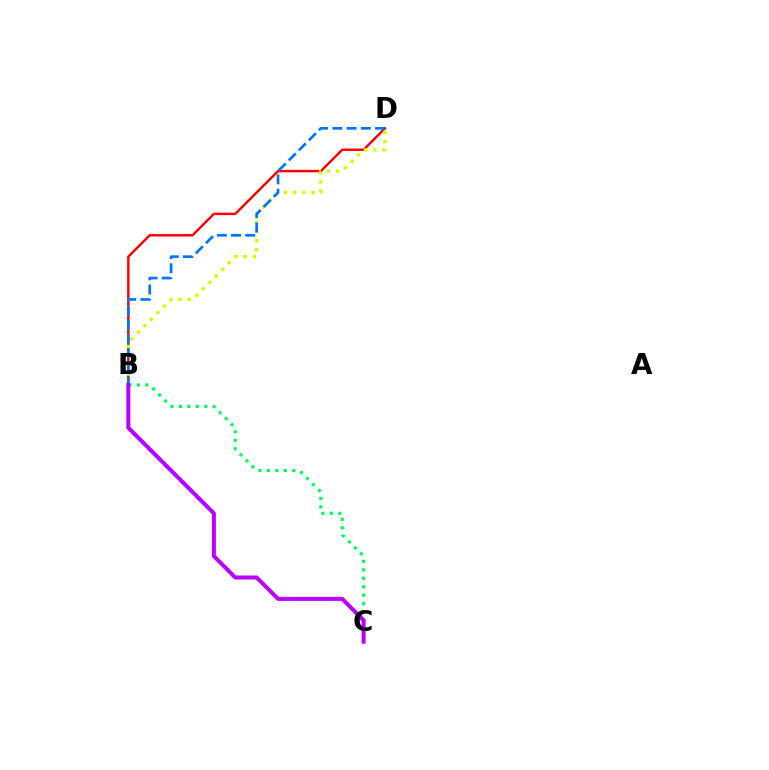{('B', 'D'): [{'color': '#ff0000', 'line_style': 'solid', 'thickness': 1.75}, {'color': '#d1ff00', 'line_style': 'dotted', 'thickness': 2.5}, {'color': '#0074ff', 'line_style': 'dashed', 'thickness': 1.93}], ('B', 'C'): [{'color': '#00ff5c', 'line_style': 'dotted', 'thickness': 2.3}, {'color': '#b900ff', 'line_style': 'solid', 'thickness': 2.89}]}